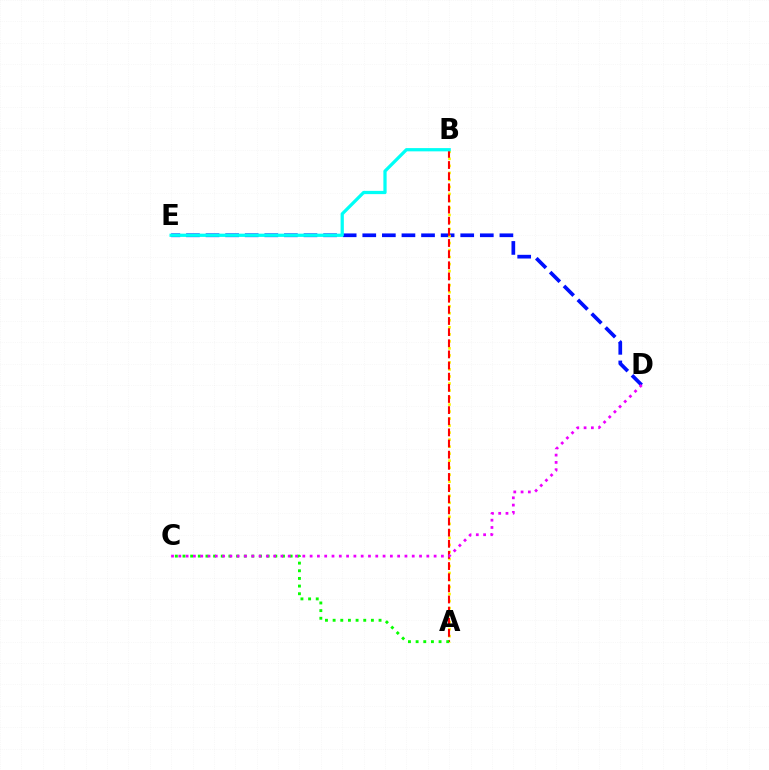{('D', 'E'): [{'color': '#0010ff', 'line_style': 'dashed', 'thickness': 2.66}], ('A', 'B'): [{'color': '#fcf500', 'line_style': 'dotted', 'thickness': 1.91}, {'color': '#ff0000', 'line_style': 'dashed', 'thickness': 1.51}], ('B', 'E'): [{'color': '#00fff6', 'line_style': 'solid', 'thickness': 2.34}], ('A', 'C'): [{'color': '#08ff00', 'line_style': 'dotted', 'thickness': 2.08}], ('C', 'D'): [{'color': '#ee00ff', 'line_style': 'dotted', 'thickness': 1.98}]}